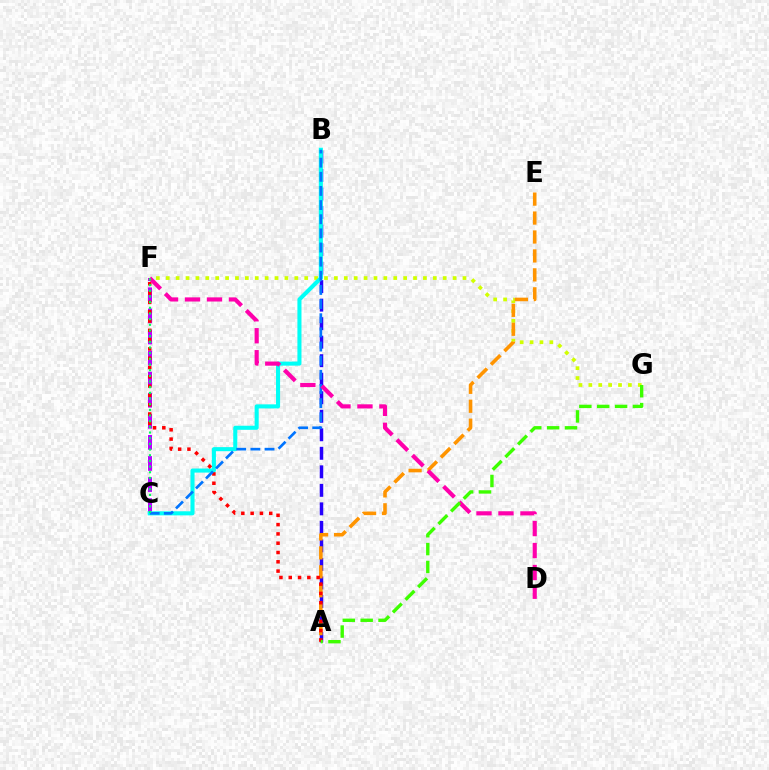{('F', 'G'): [{'color': '#d1ff00', 'line_style': 'dotted', 'thickness': 2.69}], ('C', 'F'): [{'color': '#b900ff', 'line_style': 'dashed', 'thickness': 2.86}, {'color': '#00ff5c', 'line_style': 'dotted', 'thickness': 1.54}], ('A', 'B'): [{'color': '#2500ff', 'line_style': 'dashed', 'thickness': 2.52}], ('B', 'C'): [{'color': '#00fff6', 'line_style': 'solid', 'thickness': 2.93}, {'color': '#0074ff', 'line_style': 'dashed', 'thickness': 1.92}], ('A', 'E'): [{'color': '#ff9400', 'line_style': 'dashed', 'thickness': 2.57}], ('A', 'F'): [{'color': '#ff0000', 'line_style': 'dotted', 'thickness': 2.53}], ('D', 'F'): [{'color': '#ff00ac', 'line_style': 'dashed', 'thickness': 2.99}], ('A', 'G'): [{'color': '#3dff00', 'line_style': 'dashed', 'thickness': 2.43}]}